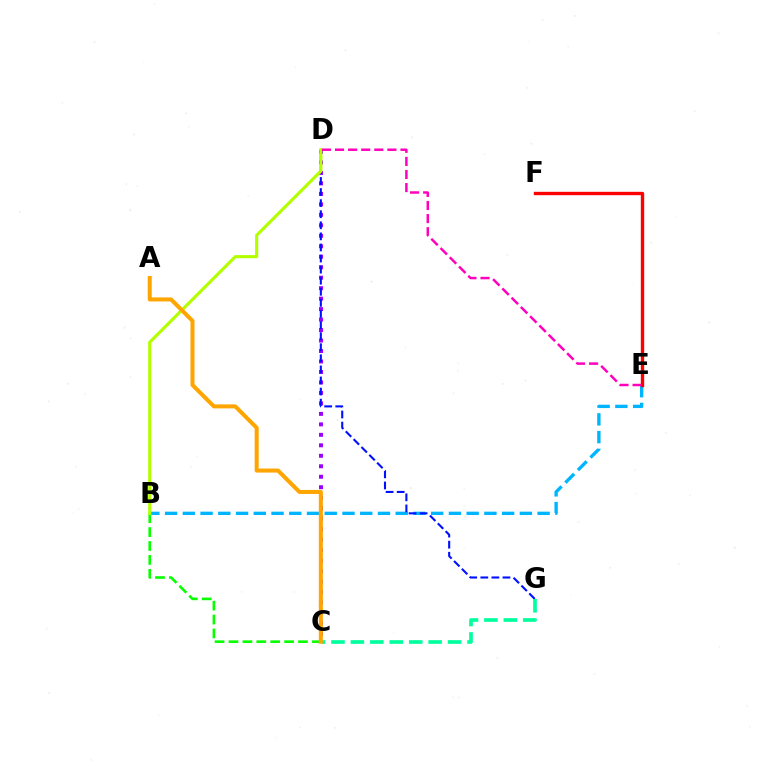{('C', 'D'): [{'color': '#9b00ff', 'line_style': 'dotted', 'thickness': 2.85}], ('B', 'E'): [{'color': '#00b5ff', 'line_style': 'dashed', 'thickness': 2.41}], ('B', 'C'): [{'color': '#08ff00', 'line_style': 'dashed', 'thickness': 1.89}], ('D', 'G'): [{'color': '#0010ff', 'line_style': 'dashed', 'thickness': 1.51}], ('C', 'G'): [{'color': '#00ff9d', 'line_style': 'dashed', 'thickness': 2.64}], ('E', 'F'): [{'color': '#ff0000', 'line_style': 'solid', 'thickness': 2.43}], ('B', 'D'): [{'color': '#b3ff00', 'line_style': 'solid', 'thickness': 2.25}], ('D', 'E'): [{'color': '#ff00bd', 'line_style': 'dashed', 'thickness': 1.78}], ('A', 'C'): [{'color': '#ffa500', 'line_style': 'solid', 'thickness': 2.9}]}